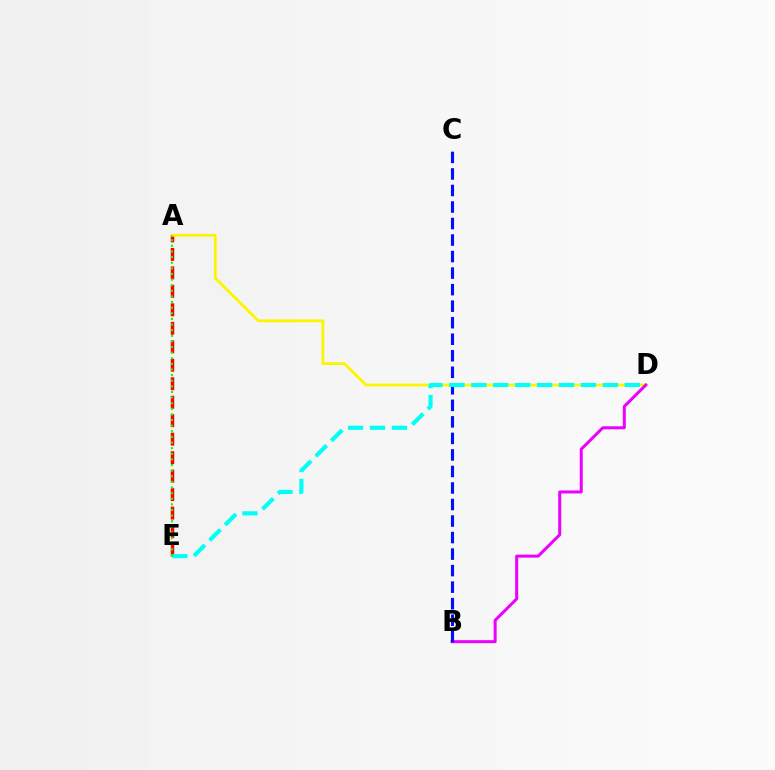{('A', 'E'): [{'color': '#ff0000', 'line_style': 'dashed', 'thickness': 2.51}, {'color': '#08ff00', 'line_style': 'dotted', 'thickness': 1.53}], ('A', 'D'): [{'color': '#fcf500', 'line_style': 'solid', 'thickness': 2.02}], ('B', 'D'): [{'color': '#ee00ff', 'line_style': 'solid', 'thickness': 2.17}], ('B', 'C'): [{'color': '#0010ff', 'line_style': 'dashed', 'thickness': 2.25}], ('D', 'E'): [{'color': '#00fff6', 'line_style': 'dashed', 'thickness': 2.98}]}